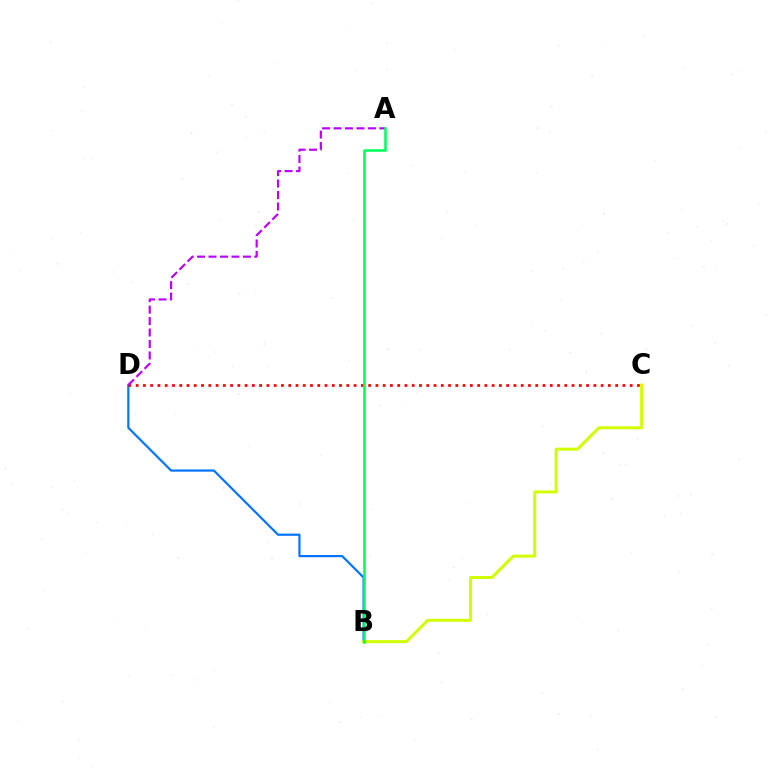{('B', 'D'): [{'color': '#0074ff', 'line_style': 'solid', 'thickness': 1.57}], ('C', 'D'): [{'color': '#ff0000', 'line_style': 'dotted', 'thickness': 1.97}], ('B', 'C'): [{'color': '#d1ff00', 'line_style': 'solid', 'thickness': 2.17}], ('A', 'D'): [{'color': '#b900ff', 'line_style': 'dashed', 'thickness': 1.56}], ('A', 'B'): [{'color': '#00ff5c', 'line_style': 'solid', 'thickness': 1.84}]}